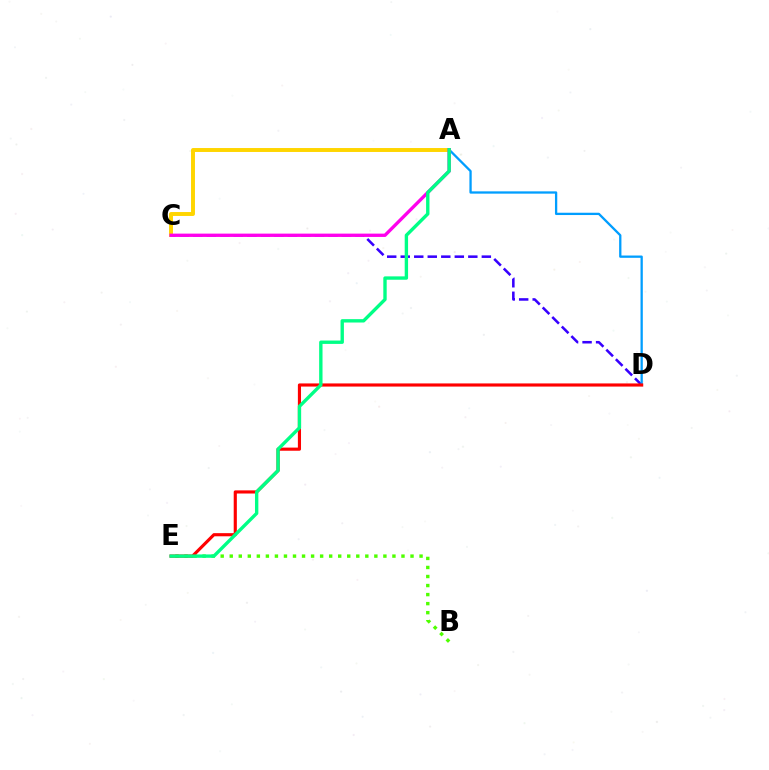{('B', 'E'): [{'color': '#4fff00', 'line_style': 'dotted', 'thickness': 2.46}], ('C', 'D'): [{'color': '#3700ff', 'line_style': 'dashed', 'thickness': 1.84}], ('A', 'D'): [{'color': '#009eff', 'line_style': 'solid', 'thickness': 1.65}], ('A', 'C'): [{'color': '#ffd500', 'line_style': 'solid', 'thickness': 2.84}, {'color': '#ff00ed', 'line_style': 'solid', 'thickness': 2.39}], ('D', 'E'): [{'color': '#ff0000', 'line_style': 'solid', 'thickness': 2.26}], ('A', 'E'): [{'color': '#00ff86', 'line_style': 'solid', 'thickness': 2.43}]}